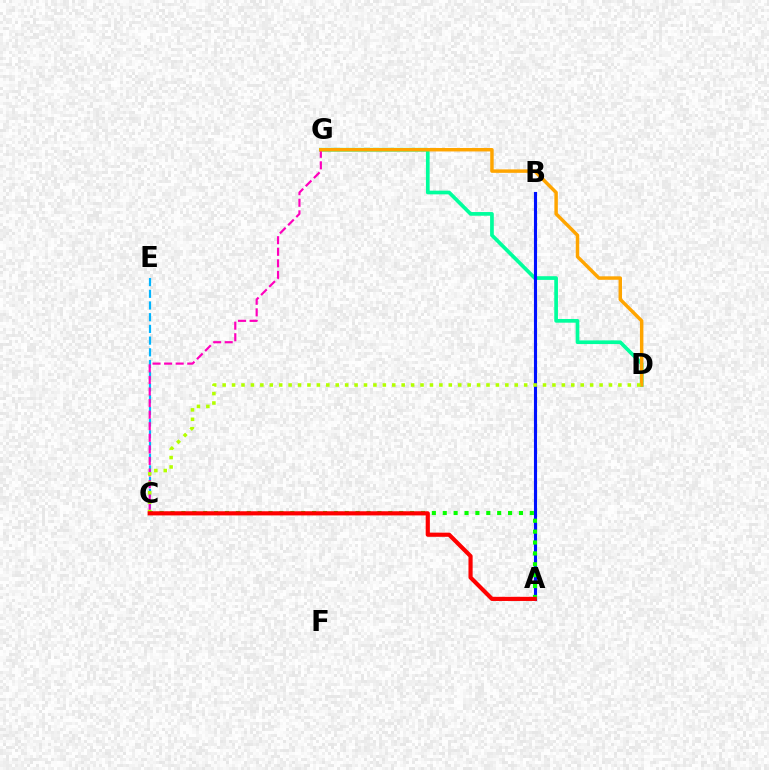{('D', 'G'): [{'color': '#00ff9d', 'line_style': 'solid', 'thickness': 2.66}, {'color': '#ffa500', 'line_style': 'solid', 'thickness': 2.49}], ('A', 'B'): [{'color': '#9b00ff', 'line_style': 'dashed', 'thickness': 1.88}, {'color': '#0010ff', 'line_style': 'solid', 'thickness': 2.24}], ('C', 'E'): [{'color': '#00b5ff', 'line_style': 'dashed', 'thickness': 1.59}], ('C', 'G'): [{'color': '#ff00bd', 'line_style': 'dashed', 'thickness': 1.57}], ('C', 'D'): [{'color': '#b3ff00', 'line_style': 'dotted', 'thickness': 2.56}], ('A', 'C'): [{'color': '#08ff00', 'line_style': 'dotted', 'thickness': 2.96}, {'color': '#ff0000', 'line_style': 'solid', 'thickness': 2.99}]}